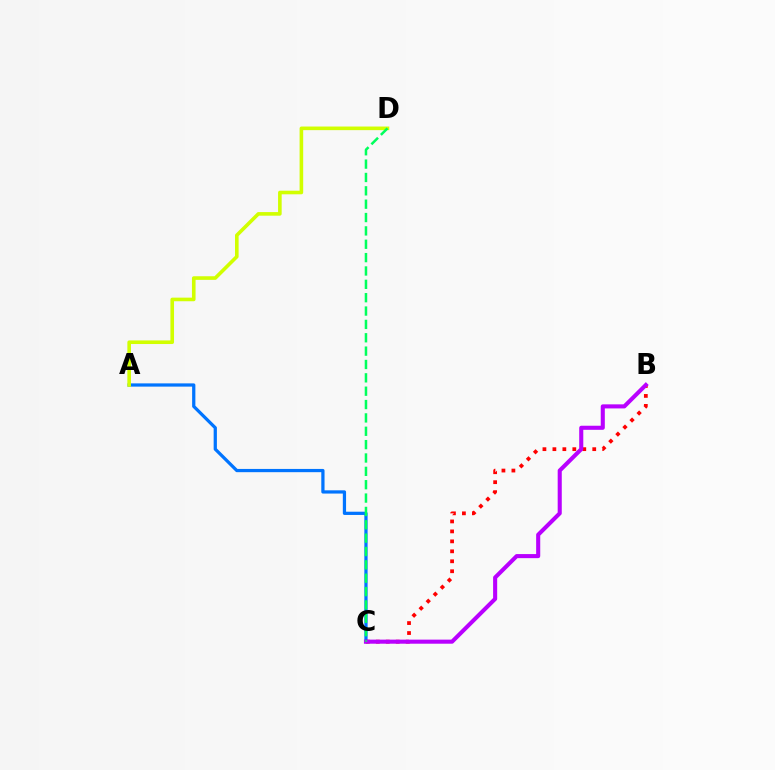{('A', 'C'): [{'color': '#0074ff', 'line_style': 'solid', 'thickness': 2.33}], ('A', 'D'): [{'color': '#d1ff00', 'line_style': 'solid', 'thickness': 2.6}], ('B', 'C'): [{'color': '#ff0000', 'line_style': 'dotted', 'thickness': 2.71}, {'color': '#b900ff', 'line_style': 'solid', 'thickness': 2.94}], ('C', 'D'): [{'color': '#00ff5c', 'line_style': 'dashed', 'thickness': 1.81}]}